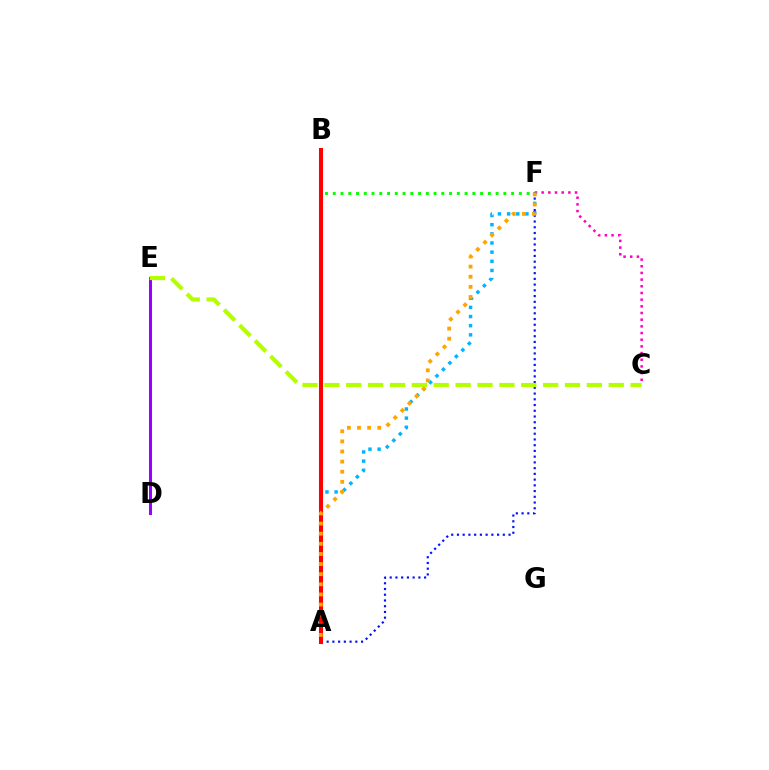{('C', 'F'): [{'color': '#ff00bd', 'line_style': 'dotted', 'thickness': 1.81}], ('D', 'E'): [{'color': '#9b00ff', 'line_style': 'solid', 'thickness': 2.19}], ('A', 'F'): [{'color': '#00b5ff', 'line_style': 'dotted', 'thickness': 2.49}, {'color': '#0010ff', 'line_style': 'dotted', 'thickness': 1.56}, {'color': '#ffa500', 'line_style': 'dotted', 'thickness': 2.75}], ('B', 'F'): [{'color': '#08ff00', 'line_style': 'dotted', 'thickness': 2.11}], ('A', 'B'): [{'color': '#00ff9d', 'line_style': 'solid', 'thickness': 1.64}, {'color': '#ff0000', 'line_style': 'solid', 'thickness': 2.92}], ('C', 'E'): [{'color': '#b3ff00', 'line_style': 'dashed', 'thickness': 2.97}]}